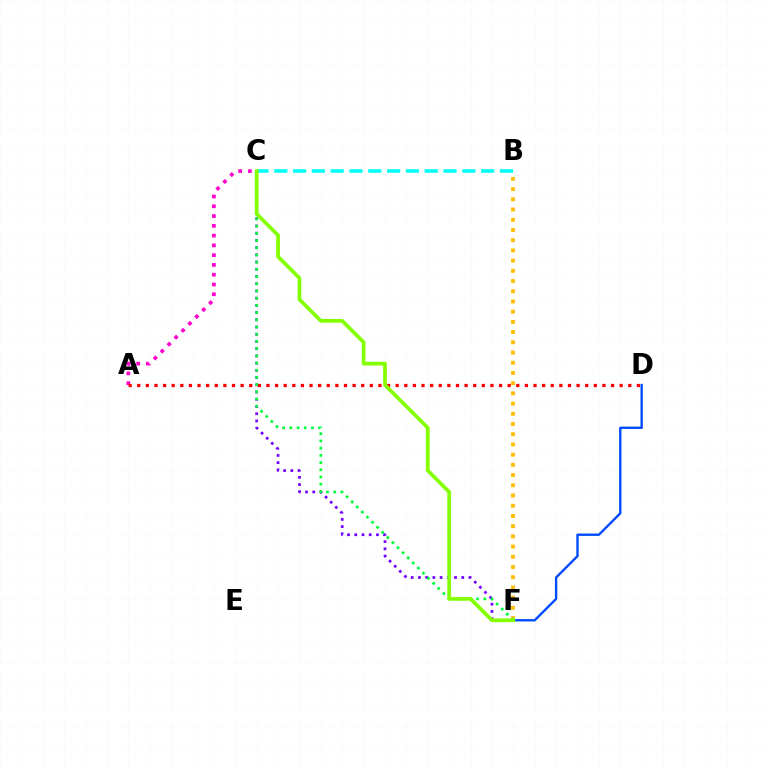{('B', 'F'): [{'color': '#ffbd00', 'line_style': 'dotted', 'thickness': 2.77}], ('A', 'C'): [{'color': '#ff00cf', 'line_style': 'dotted', 'thickness': 2.66}], ('A', 'D'): [{'color': '#ff0000', 'line_style': 'dotted', 'thickness': 2.34}], ('C', 'F'): [{'color': '#7200ff', 'line_style': 'dotted', 'thickness': 1.96}, {'color': '#00ff39', 'line_style': 'dotted', 'thickness': 1.96}, {'color': '#84ff00', 'line_style': 'solid', 'thickness': 2.68}], ('B', 'C'): [{'color': '#00fff6', 'line_style': 'dashed', 'thickness': 2.55}], ('D', 'F'): [{'color': '#004bff', 'line_style': 'solid', 'thickness': 1.7}]}